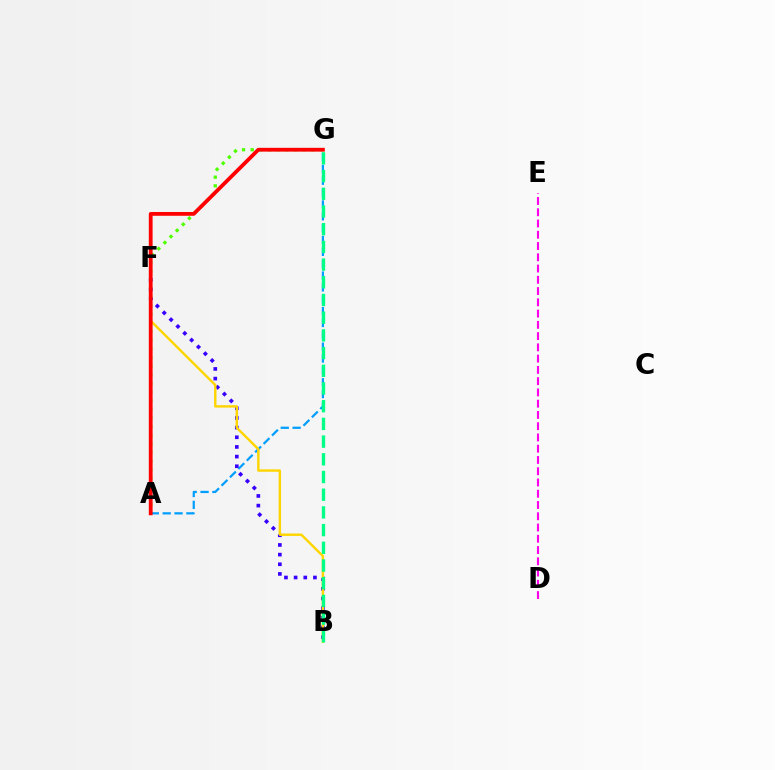{('A', 'G'): [{'color': '#4fff00', 'line_style': 'dotted', 'thickness': 2.35}, {'color': '#009eff', 'line_style': 'dashed', 'thickness': 1.61}, {'color': '#ff0000', 'line_style': 'solid', 'thickness': 2.73}], ('D', 'E'): [{'color': '#ff00ed', 'line_style': 'dashed', 'thickness': 1.53}], ('B', 'F'): [{'color': '#3700ff', 'line_style': 'dotted', 'thickness': 2.62}, {'color': '#ffd500', 'line_style': 'solid', 'thickness': 1.73}], ('B', 'G'): [{'color': '#00ff86', 'line_style': 'dashed', 'thickness': 2.4}]}